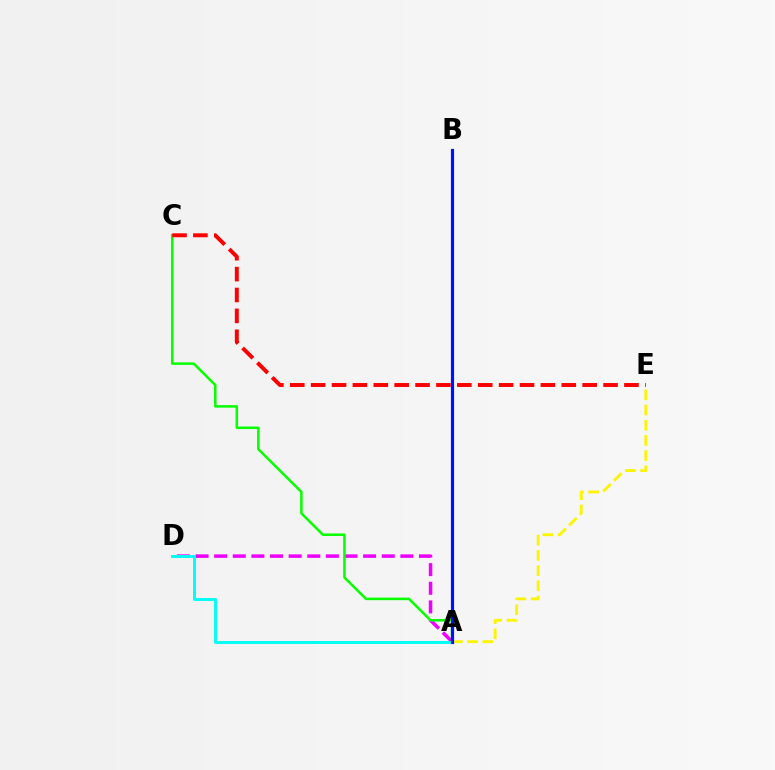{('A', 'D'): [{'color': '#ee00ff', 'line_style': 'dashed', 'thickness': 2.53}, {'color': '#00fff6', 'line_style': 'solid', 'thickness': 2.11}], ('A', 'C'): [{'color': '#08ff00', 'line_style': 'solid', 'thickness': 1.82}], ('A', 'E'): [{'color': '#fcf500', 'line_style': 'dashed', 'thickness': 2.06}], ('C', 'E'): [{'color': '#ff0000', 'line_style': 'dashed', 'thickness': 2.84}], ('A', 'B'): [{'color': '#0010ff', 'line_style': 'solid', 'thickness': 2.29}]}